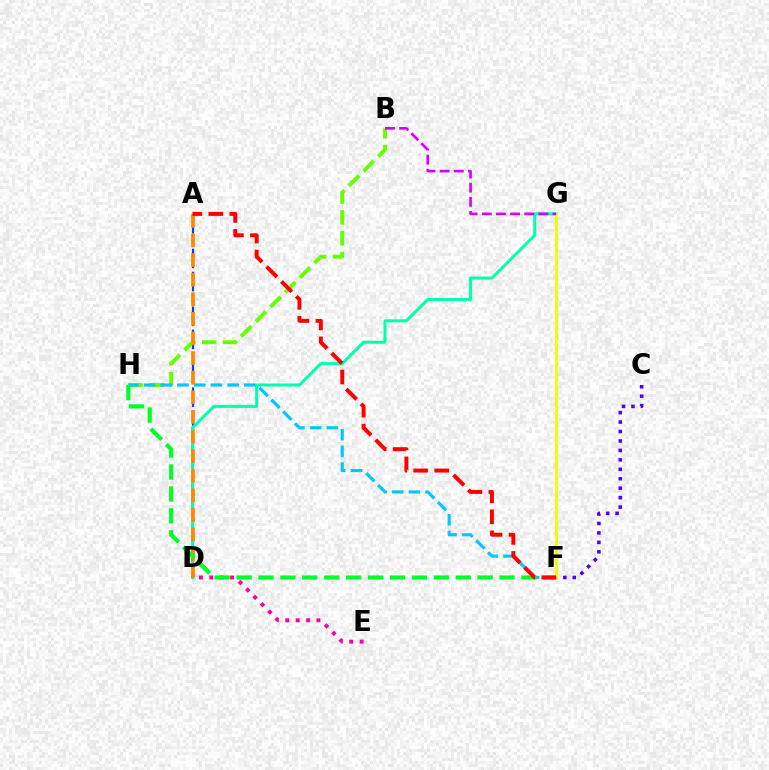{('A', 'D'): [{'color': '#003fff', 'line_style': 'dashed', 'thickness': 1.57}, {'color': '#ff8800', 'line_style': 'dashed', 'thickness': 2.66}], ('B', 'H'): [{'color': '#66ff00', 'line_style': 'dashed', 'thickness': 2.82}], ('C', 'F'): [{'color': '#4f00ff', 'line_style': 'dotted', 'thickness': 2.57}], ('D', 'G'): [{'color': '#00ffaf', 'line_style': 'solid', 'thickness': 2.17}], ('F', 'G'): [{'color': '#eeff00', 'line_style': 'solid', 'thickness': 2.06}], ('F', 'H'): [{'color': '#00c7ff', 'line_style': 'dashed', 'thickness': 2.27}, {'color': '#00ff27', 'line_style': 'dashed', 'thickness': 2.98}], ('D', 'E'): [{'color': '#ff00a0', 'line_style': 'dotted', 'thickness': 2.83}], ('B', 'G'): [{'color': '#d600ff', 'line_style': 'dashed', 'thickness': 1.92}], ('A', 'F'): [{'color': '#ff0000', 'line_style': 'dashed', 'thickness': 2.85}]}